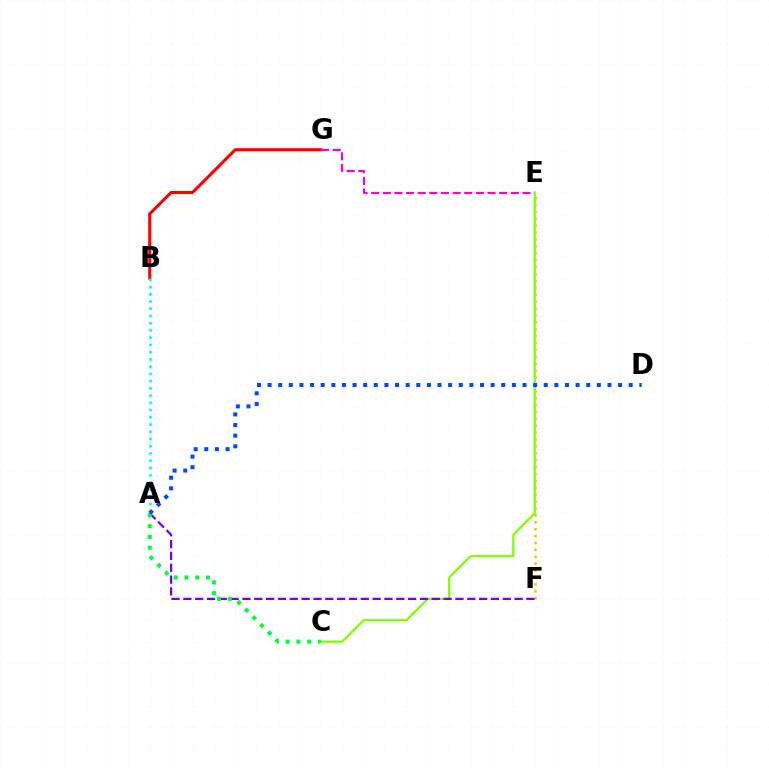{('B', 'G'): [{'color': '#ff0000', 'line_style': 'solid', 'thickness': 2.2}], ('E', 'G'): [{'color': '#ff00cf', 'line_style': 'dashed', 'thickness': 1.58}], ('A', 'B'): [{'color': '#00fff6', 'line_style': 'dotted', 'thickness': 1.97}], ('E', 'F'): [{'color': '#ffbd00', 'line_style': 'dotted', 'thickness': 1.87}], ('C', 'E'): [{'color': '#84ff00', 'line_style': 'solid', 'thickness': 1.65}], ('A', 'F'): [{'color': '#7200ff', 'line_style': 'dashed', 'thickness': 1.61}], ('A', 'C'): [{'color': '#00ff39', 'line_style': 'dotted', 'thickness': 2.93}], ('A', 'D'): [{'color': '#004bff', 'line_style': 'dotted', 'thickness': 2.89}]}